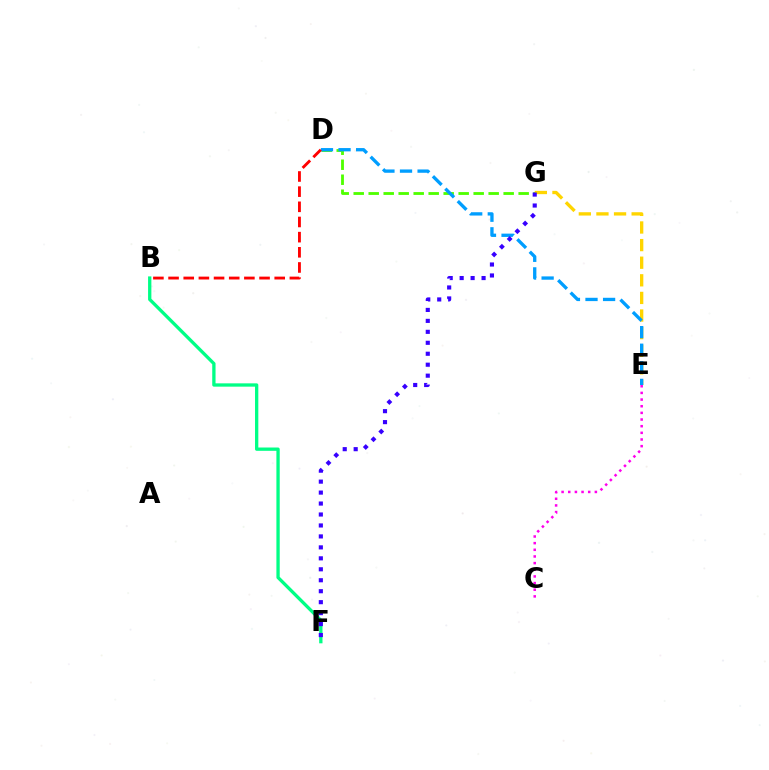{('D', 'G'): [{'color': '#4fff00', 'line_style': 'dashed', 'thickness': 2.04}], ('E', 'G'): [{'color': '#ffd500', 'line_style': 'dashed', 'thickness': 2.39}], ('C', 'E'): [{'color': '#ff00ed', 'line_style': 'dotted', 'thickness': 1.81}], ('B', 'F'): [{'color': '#00ff86', 'line_style': 'solid', 'thickness': 2.38}], ('D', 'E'): [{'color': '#009eff', 'line_style': 'dashed', 'thickness': 2.39}], ('B', 'D'): [{'color': '#ff0000', 'line_style': 'dashed', 'thickness': 2.06}], ('F', 'G'): [{'color': '#3700ff', 'line_style': 'dotted', 'thickness': 2.98}]}